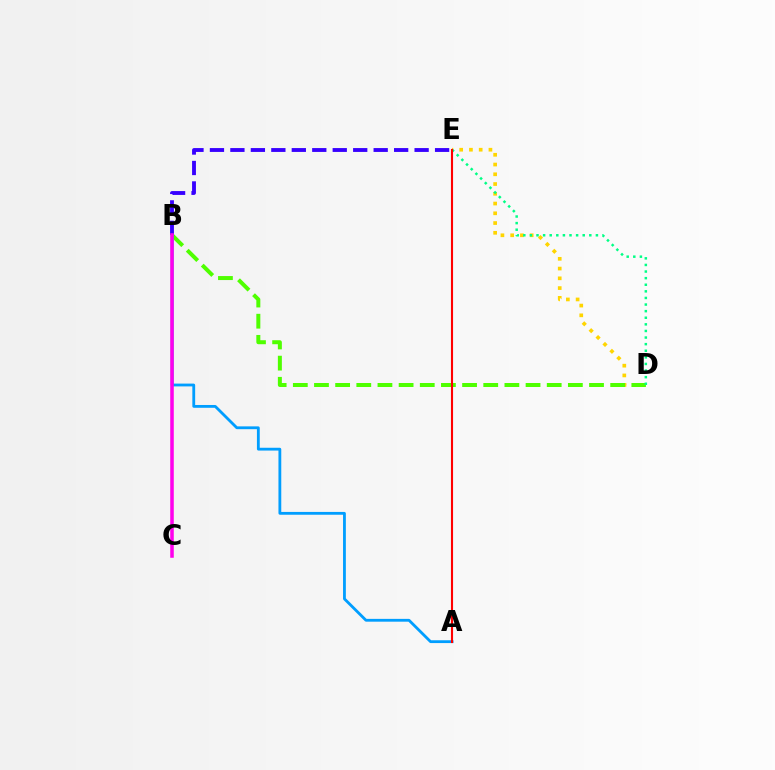{('D', 'E'): [{'color': '#ffd500', 'line_style': 'dotted', 'thickness': 2.65}, {'color': '#00ff86', 'line_style': 'dotted', 'thickness': 1.79}], ('B', 'D'): [{'color': '#4fff00', 'line_style': 'dashed', 'thickness': 2.87}], ('B', 'E'): [{'color': '#3700ff', 'line_style': 'dashed', 'thickness': 2.78}], ('A', 'B'): [{'color': '#009eff', 'line_style': 'solid', 'thickness': 2.02}], ('A', 'E'): [{'color': '#ff0000', 'line_style': 'solid', 'thickness': 1.51}], ('B', 'C'): [{'color': '#ff00ed', 'line_style': 'solid', 'thickness': 2.55}]}